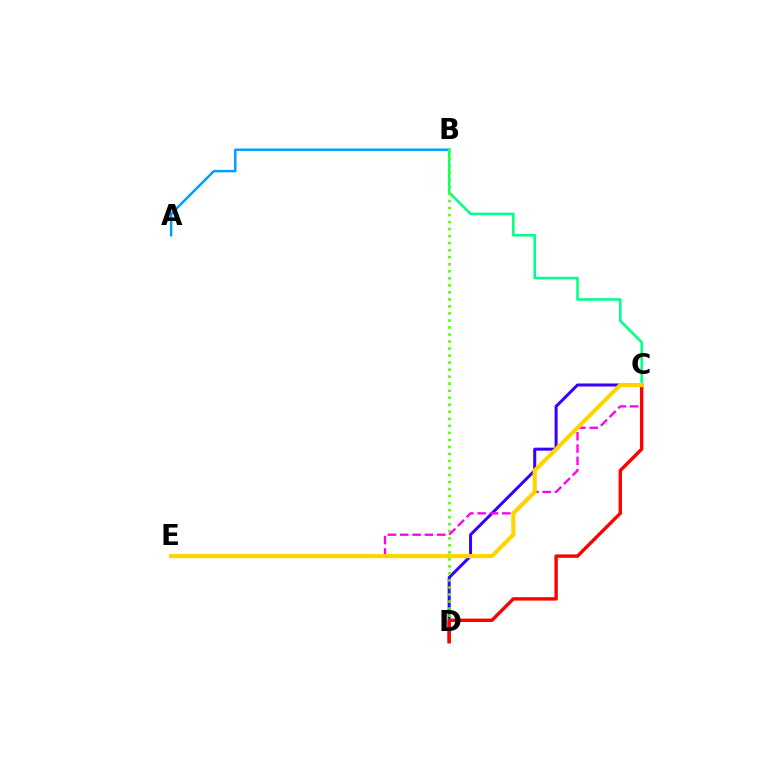{('A', 'B'): [{'color': '#009eff', 'line_style': 'solid', 'thickness': 1.77}], ('C', 'D'): [{'color': '#3700ff', 'line_style': 'solid', 'thickness': 2.17}, {'color': '#ff0000', 'line_style': 'solid', 'thickness': 2.44}], ('B', 'C'): [{'color': '#00ff86', 'line_style': 'solid', 'thickness': 1.83}], ('B', 'D'): [{'color': '#4fff00', 'line_style': 'dotted', 'thickness': 1.91}], ('C', 'E'): [{'color': '#ff00ed', 'line_style': 'dashed', 'thickness': 1.67}, {'color': '#ffd500', 'line_style': 'solid', 'thickness': 2.99}]}